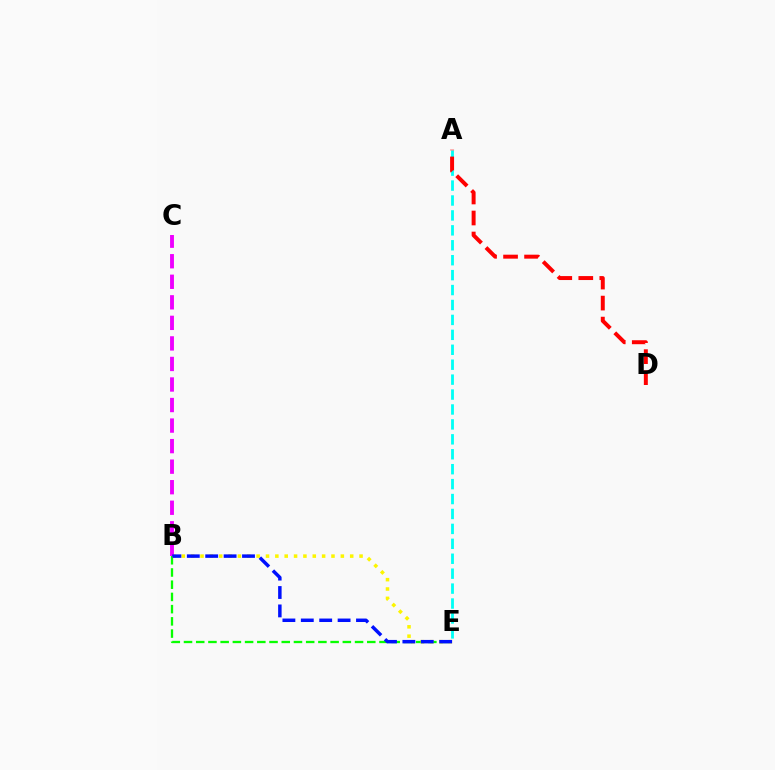{('B', 'E'): [{'color': '#08ff00', 'line_style': 'dashed', 'thickness': 1.66}, {'color': '#fcf500', 'line_style': 'dotted', 'thickness': 2.54}, {'color': '#0010ff', 'line_style': 'dashed', 'thickness': 2.5}], ('A', 'E'): [{'color': '#00fff6', 'line_style': 'dashed', 'thickness': 2.03}], ('A', 'D'): [{'color': '#ff0000', 'line_style': 'dashed', 'thickness': 2.85}], ('B', 'C'): [{'color': '#ee00ff', 'line_style': 'dashed', 'thickness': 2.79}]}